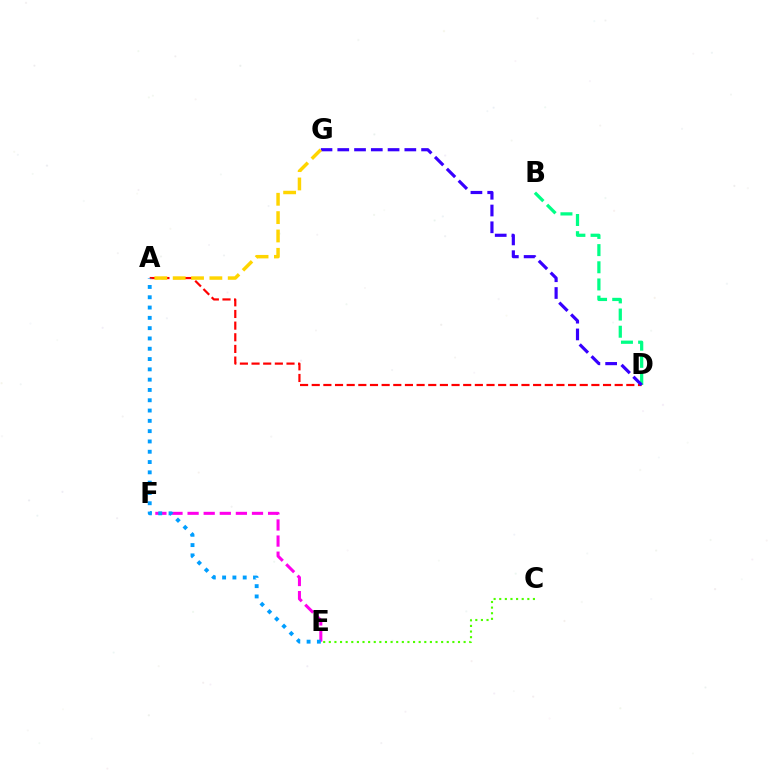{('A', 'D'): [{'color': '#ff0000', 'line_style': 'dashed', 'thickness': 1.58}], ('B', 'D'): [{'color': '#00ff86', 'line_style': 'dashed', 'thickness': 2.33}], ('E', 'F'): [{'color': '#ff00ed', 'line_style': 'dashed', 'thickness': 2.19}], ('C', 'E'): [{'color': '#4fff00', 'line_style': 'dotted', 'thickness': 1.53}], ('D', 'G'): [{'color': '#3700ff', 'line_style': 'dashed', 'thickness': 2.28}], ('A', 'G'): [{'color': '#ffd500', 'line_style': 'dashed', 'thickness': 2.49}], ('A', 'E'): [{'color': '#009eff', 'line_style': 'dotted', 'thickness': 2.8}]}